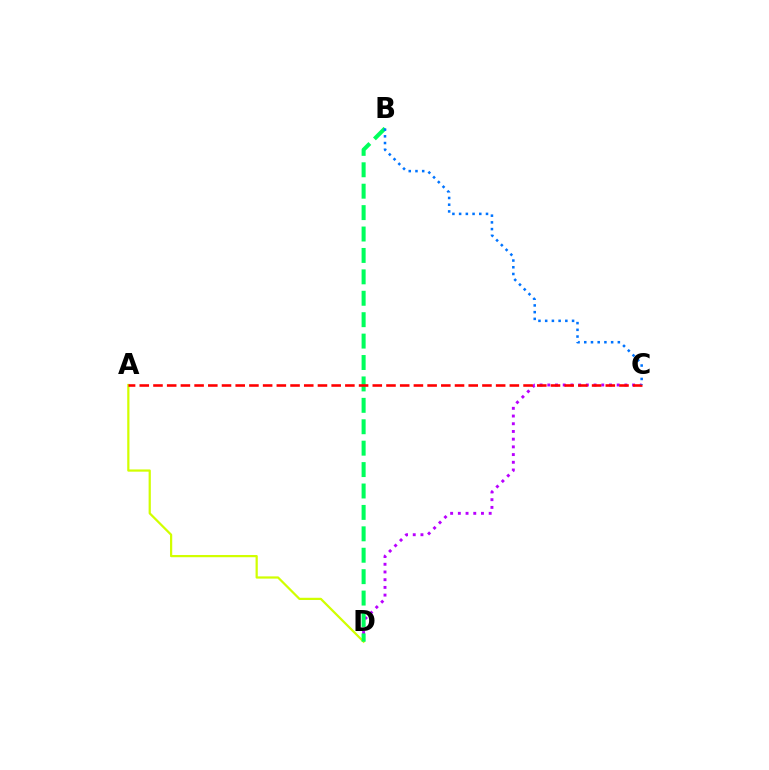{('C', 'D'): [{'color': '#b900ff', 'line_style': 'dotted', 'thickness': 2.09}], ('A', 'D'): [{'color': '#d1ff00', 'line_style': 'solid', 'thickness': 1.61}], ('B', 'D'): [{'color': '#00ff5c', 'line_style': 'dashed', 'thickness': 2.91}], ('A', 'C'): [{'color': '#ff0000', 'line_style': 'dashed', 'thickness': 1.86}], ('B', 'C'): [{'color': '#0074ff', 'line_style': 'dotted', 'thickness': 1.83}]}